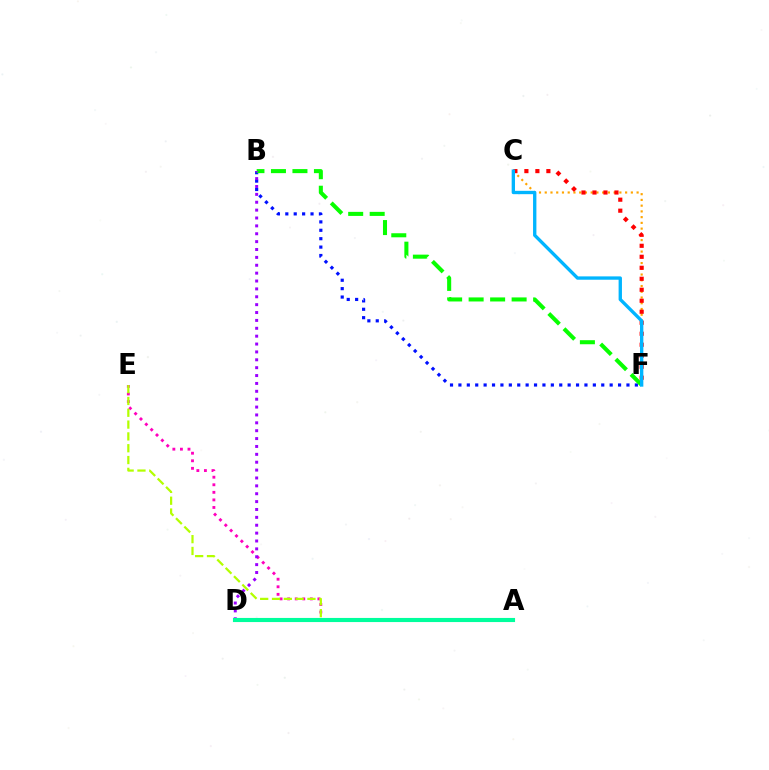{('B', 'F'): [{'color': '#0010ff', 'line_style': 'dotted', 'thickness': 2.28}, {'color': '#08ff00', 'line_style': 'dashed', 'thickness': 2.92}], ('C', 'F'): [{'color': '#ffa500', 'line_style': 'dotted', 'thickness': 1.56}, {'color': '#ff0000', 'line_style': 'dotted', 'thickness': 2.99}, {'color': '#00b5ff', 'line_style': 'solid', 'thickness': 2.41}], ('A', 'E'): [{'color': '#ff00bd', 'line_style': 'dotted', 'thickness': 2.06}, {'color': '#b3ff00', 'line_style': 'dashed', 'thickness': 1.61}], ('B', 'D'): [{'color': '#9b00ff', 'line_style': 'dotted', 'thickness': 2.14}], ('A', 'D'): [{'color': '#00ff9d', 'line_style': 'solid', 'thickness': 2.97}]}